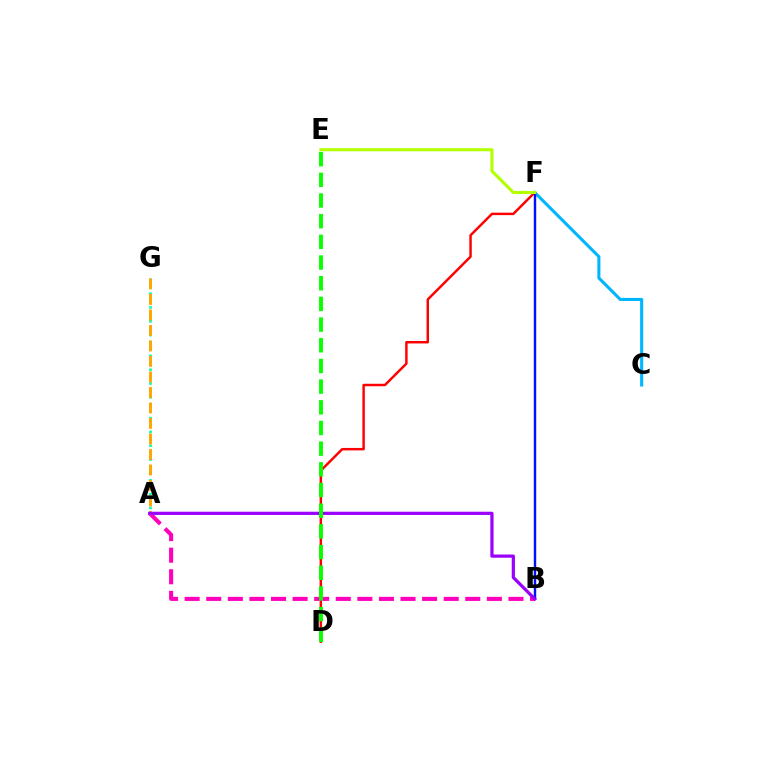{('D', 'F'): [{'color': '#ff0000', 'line_style': 'solid', 'thickness': 1.77}], ('C', 'F'): [{'color': '#00b5ff', 'line_style': 'solid', 'thickness': 2.2}], ('A', 'G'): [{'color': '#00ff9d', 'line_style': 'dotted', 'thickness': 1.88}, {'color': '#ffa500', 'line_style': 'dashed', 'thickness': 2.11}], ('B', 'F'): [{'color': '#0010ff', 'line_style': 'solid', 'thickness': 1.74}], ('A', 'B'): [{'color': '#ff00bd', 'line_style': 'dashed', 'thickness': 2.93}, {'color': '#9b00ff', 'line_style': 'solid', 'thickness': 2.32}], ('E', 'F'): [{'color': '#b3ff00', 'line_style': 'solid', 'thickness': 2.23}], ('D', 'E'): [{'color': '#08ff00', 'line_style': 'dashed', 'thickness': 2.81}]}